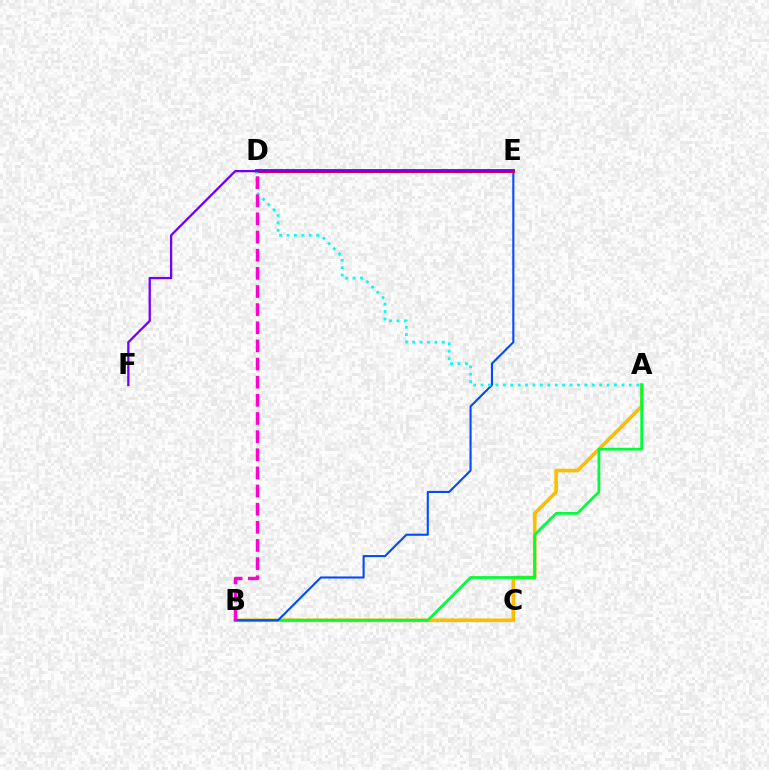{('A', 'B'): [{'color': '#ffbd00', 'line_style': 'solid', 'thickness': 2.62}, {'color': '#00ff39', 'line_style': 'solid', 'thickness': 1.99}], ('B', 'E'): [{'color': '#004bff', 'line_style': 'solid', 'thickness': 1.51}], ('D', 'E'): [{'color': '#84ff00', 'line_style': 'dotted', 'thickness': 2.24}, {'color': '#ff0000', 'line_style': 'solid', 'thickness': 2.86}], ('A', 'D'): [{'color': '#00fff6', 'line_style': 'dotted', 'thickness': 2.01}], ('E', 'F'): [{'color': '#7200ff', 'line_style': 'solid', 'thickness': 1.64}], ('B', 'D'): [{'color': '#ff00cf', 'line_style': 'dashed', 'thickness': 2.46}]}